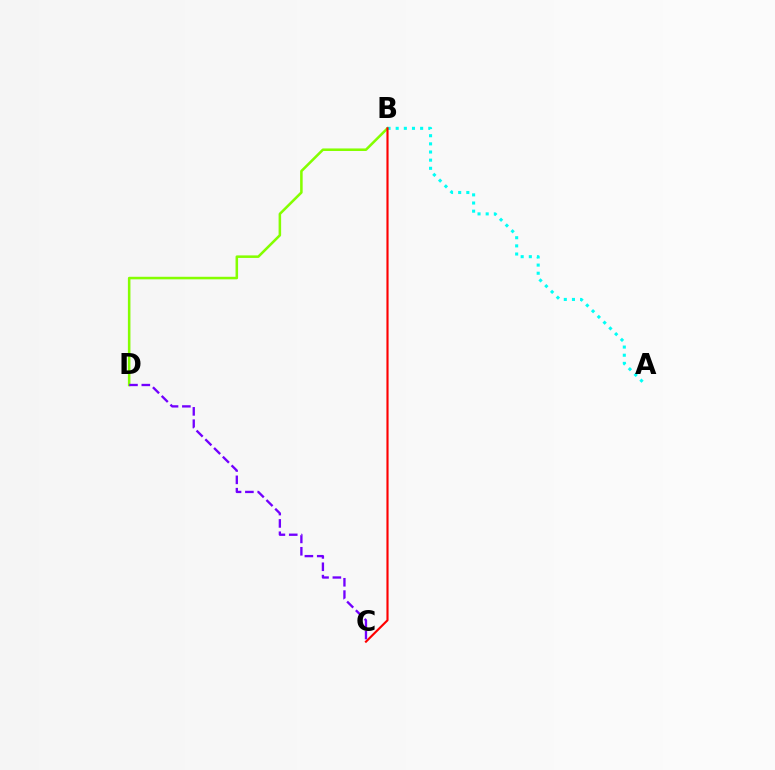{('B', 'D'): [{'color': '#84ff00', 'line_style': 'solid', 'thickness': 1.83}], ('A', 'B'): [{'color': '#00fff6', 'line_style': 'dotted', 'thickness': 2.21}], ('B', 'C'): [{'color': '#ff0000', 'line_style': 'solid', 'thickness': 1.54}], ('C', 'D'): [{'color': '#7200ff', 'line_style': 'dashed', 'thickness': 1.68}]}